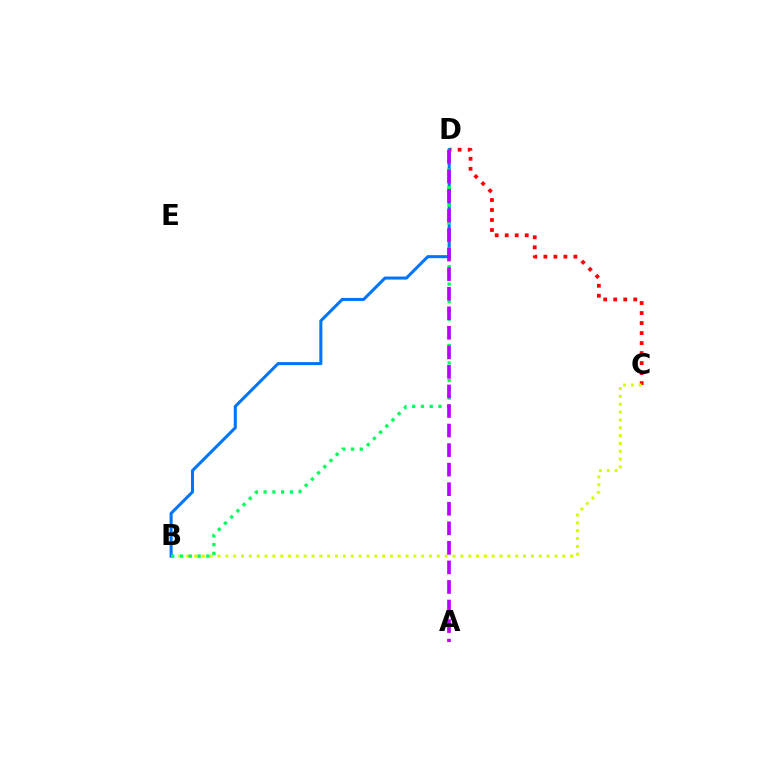{('C', 'D'): [{'color': '#ff0000', 'line_style': 'dotted', 'thickness': 2.72}], ('B', 'C'): [{'color': '#d1ff00', 'line_style': 'dotted', 'thickness': 2.13}], ('B', 'D'): [{'color': '#0074ff', 'line_style': 'solid', 'thickness': 2.19}, {'color': '#00ff5c', 'line_style': 'dotted', 'thickness': 2.38}], ('A', 'D'): [{'color': '#b900ff', 'line_style': 'dashed', 'thickness': 2.66}]}